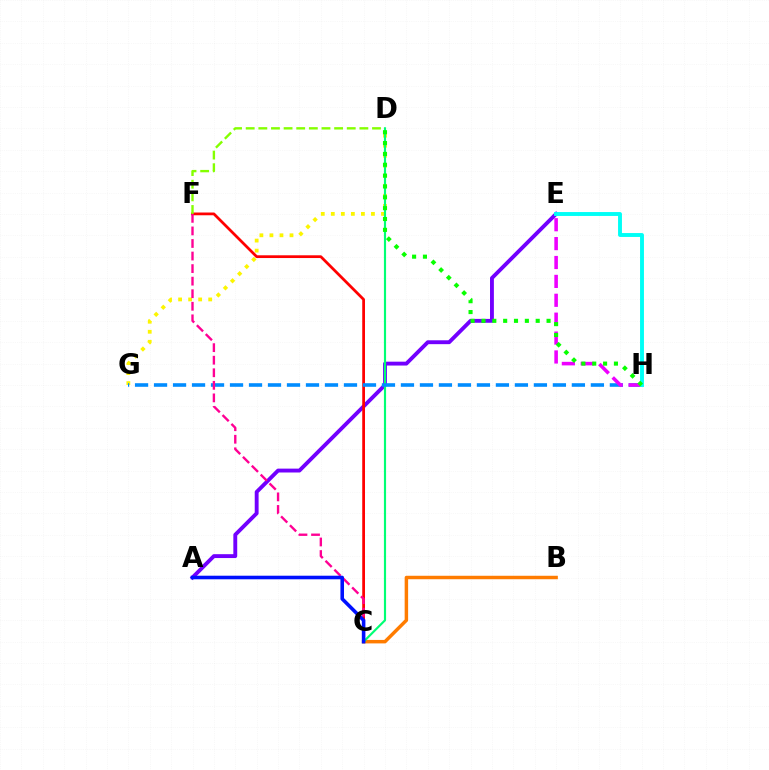{('A', 'E'): [{'color': '#7200ff', 'line_style': 'solid', 'thickness': 2.79}], ('D', 'G'): [{'color': '#fcf500', 'line_style': 'dotted', 'thickness': 2.73}], ('C', 'F'): [{'color': '#ff0000', 'line_style': 'solid', 'thickness': 1.98}, {'color': '#ff0094', 'line_style': 'dashed', 'thickness': 1.71}], ('D', 'F'): [{'color': '#84ff00', 'line_style': 'dashed', 'thickness': 1.72}], ('B', 'C'): [{'color': '#ff7c00', 'line_style': 'solid', 'thickness': 2.49}], ('C', 'D'): [{'color': '#00ff74', 'line_style': 'solid', 'thickness': 1.55}], ('G', 'H'): [{'color': '#008cff', 'line_style': 'dashed', 'thickness': 2.58}], ('A', 'C'): [{'color': '#0010ff', 'line_style': 'solid', 'thickness': 2.58}], ('E', 'H'): [{'color': '#ee00ff', 'line_style': 'dashed', 'thickness': 2.57}, {'color': '#00fff6', 'line_style': 'solid', 'thickness': 2.8}], ('D', 'H'): [{'color': '#08ff00', 'line_style': 'dotted', 'thickness': 2.95}]}